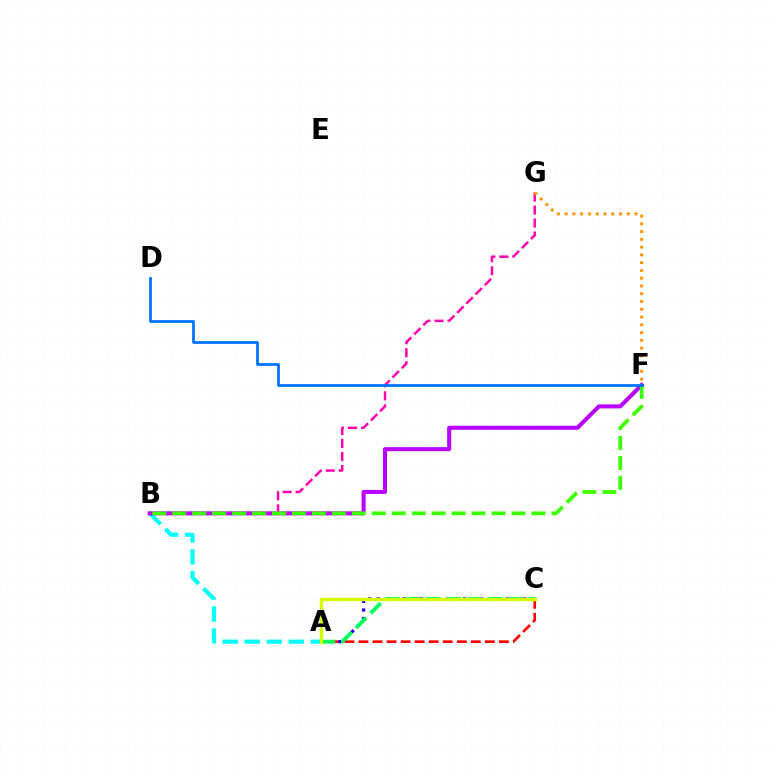{('A', 'B'): [{'color': '#00fff6', 'line_style': 'dashed', 'thickness': 2.99}], ('A', 'C'): [{'color': '#ff0000', 'line_style': 'dashed', 'thickness': 1.91}, {'color': '#2500ff', 'line_style': 'dotted', 'thickness': 2.34}, {'color': '#00ff5c', 'line_style': 'dashed', 'thickness': 2.79}, {'color': '#d1ff00', 'line_style': 'solid', 'thickness': 2.49}], ('B', 'G'): [{'color': '#ff00ac', 'line_style': 'dashed', 'thickness': 1.77}], ('B', 'F'): [{'color': '#b900ff', 'line_style': 'solid', 'thickness': 2.92}, {'color': '#3dff00', 'line_style': 'dashed', 'thickness': 2.71}], ('F', 'G'): [{'color': '#ff9400', 'line_style': 'dotted', 'thickness': 2.11}], ('D', 'F'): [{'color': '#0074ff', 'line_style': 'solid', 'thickness': 2.0}]}